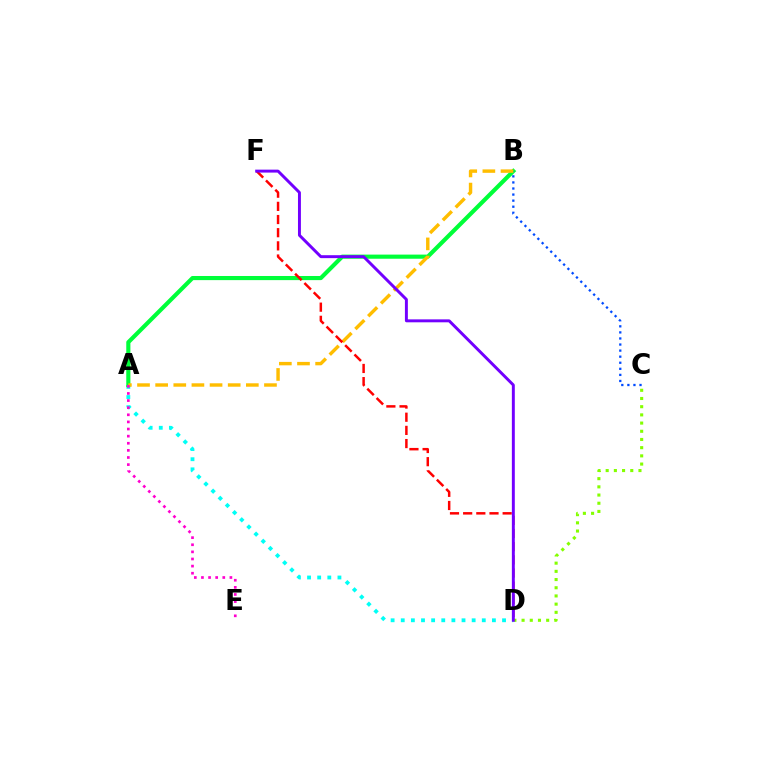{('C', 'D'): [{'color': '#84ff00', 'line_style': 'dotted', 'thickness': 2.23}], ('A', 'D'): [{'color': '#00fff6', 'line_style': 'dotted', 'thickness': 2.75}], ('A', 'B'): [{'color': '#00ff39', 'line_style': 'solid', 'thickness': 2.97}, {'color': '#ffbd00', 'line_style': 'dashed', 'thickness': 2.46}], ('B', 'C'): [{'color': '#004bff', 'line_style': 'dotted', 'thickness': 1.65}], ('D', 'F'): [{'color': '#ff0000', 'line_style': 'dashed', 'thickness': 1.79}, {'color': '#7200ff', 'line_style': 'solid', 'thickness': 2.12}], ('A', 'E'): [{'color': '#ff00cf', 'line_style': 'dotted', 'thickness': 1.93}]}